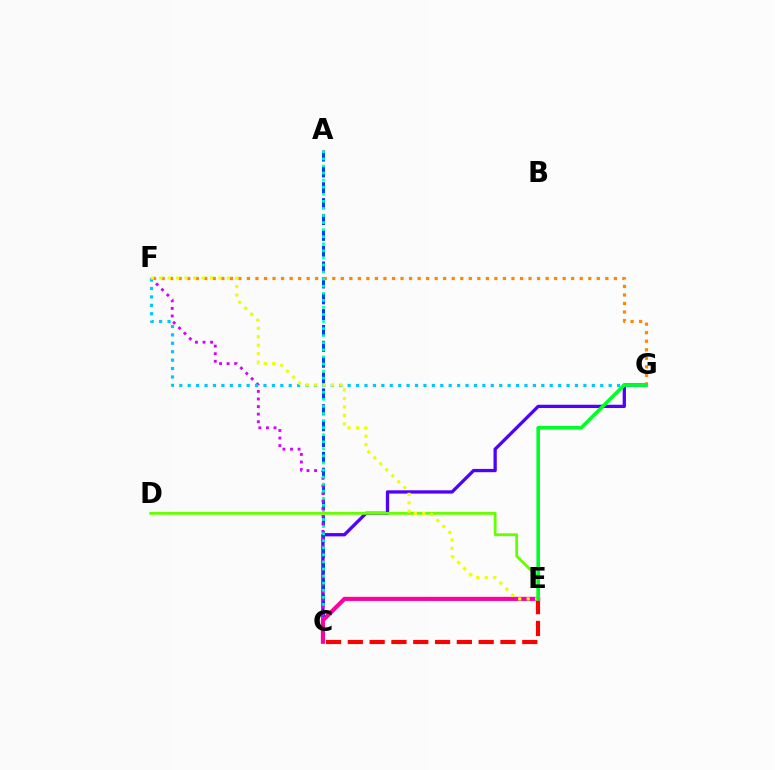{('C', 'G'): [{'color': '#4f00ff', 'line_style': 'solid', 'thickness': 2.37}], ('A', 'C'): [{'color': '#003fff', 'line_style': 'dashed', 'thickness': 2.15}, {'color': '#00ffaf', 'line_style': 'dotted', 'thickness': 1.92}], ('C', 'F'): [{'color': '#d600ff', 'line_style': 'dotted', 'thickness': 2.06}], ('F', 'G'): [{'color': '#ff8800', 'line_style': 'dotted', 'thickness': 2.32}, {'color': '#00c7ff', 'line_style': 'dotted', 'thickness': 2.29}], ('D', 'E'): [{'color': '#66ff00', 'line_style': 'solid', 'thickness': 2.04}], ('C', 'E'): [{'color': '#ff0000', 'line_style': 'dashed', 'thickness': 2.96}, {'color': '#ff00a0', 'line_style': 'solid', 'thickness': 2.97}], ('E', 'F'): [{'color': '#eeff00', 'line_style': 'dotted', 'thickness': 2.3}], ('E', 'G'): [{'color': '#00ff27', 'line_style': 'solid', 'thickness': 2.58}]}